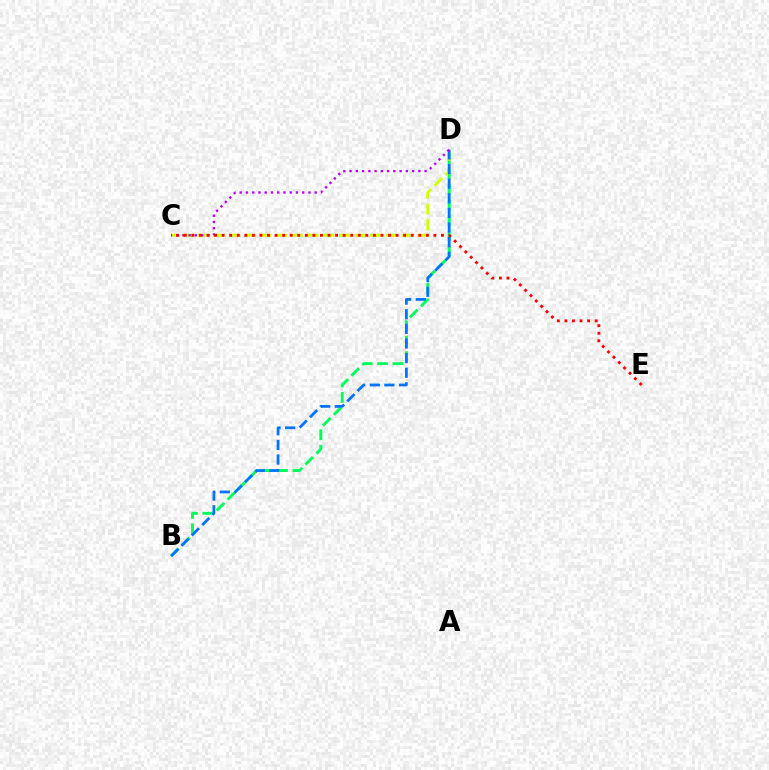{('B', 'D'): [{'color': '#00ff5c', 'line_style': 'dashed', 'thickness': 2.09}, {'color': '#0074ff', 'line_style': 'dashed', 'thickness': 1.99}], ('C', 'D'): [{'color': '#d1ff00', 'line_style': 'dashed', 'thickness': 2.13}, {'color': '#b900ff', 'line_style': 'dotted', 'thickness': 1.7}], ('C', 'E'): [{'color': '#ff0000', 'line_style': 'dotted', 'thickness': 2.06}]}